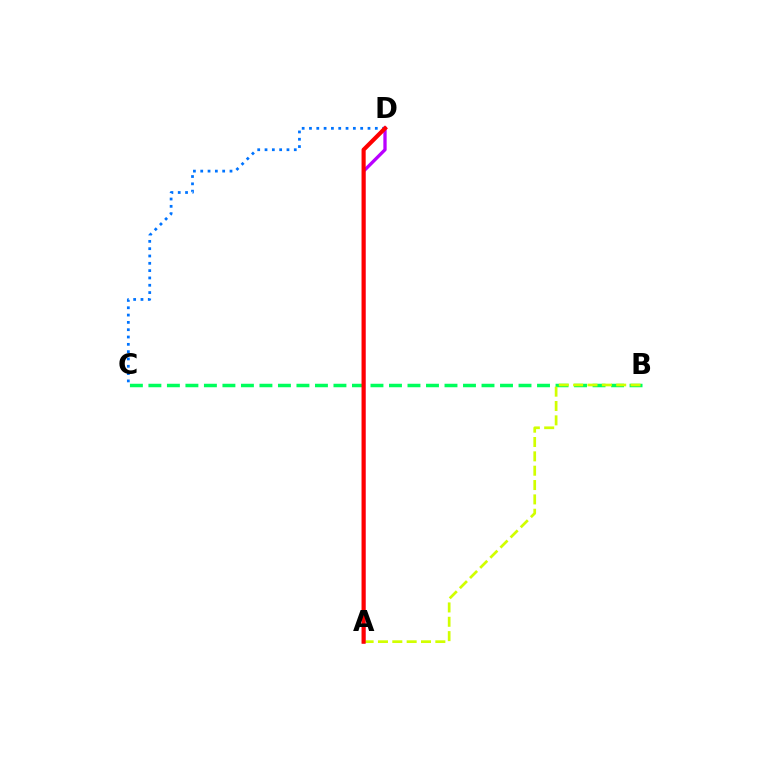{('A', 'D'): [{'color': '#b900ff', 'line_style': 'solid', 'thickness': 2.37}, {'color': '#ff0000', 'line_style': 'solid', 'thickness': 2.97}], ('B', 'C'): [{'color': '#00ff5c', 'line_style': 'dashed', 'thickness': 2.51}], ('C', 'D'): [{'color': '#0074ff', 'line_style': 'dotted', 'thickness': 1.99}], ('A', 'B'): [{'color': '#d1ff00', 'line_style': 'dashed', 'thickness': 1.95}]}